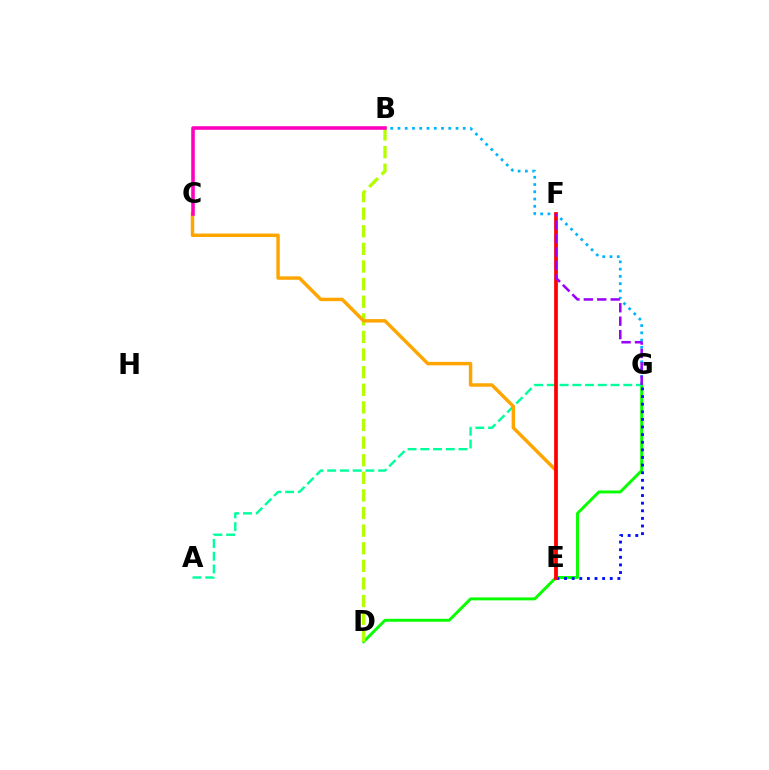{('B', 'G'): [{'color': '#00b5ff', 'line_style': 'dotted', 'thickness': 1.97}], ('D', 'G'): [{'color': '#08ff00', 'line_style': 'solid', 'thickness': 2.11}], ('B', 'D'): [{'color': '#b3ff00', 'line_style': 'dashed', 'thickness': 2.39}], ('A', 'G'): [{'color': '#00ff9d', 'line_style': 'dashed', 'thickness': 1.73}], ('E', 'G'): [{'color': '#0010ff', 'line_style': 'dotted', 'thickness': 2.07}], ('C', 'E'): [{'color': '#ffa500', 'line_style': 'solid', 'thickness': 2.48}], ('E', 'F'): [{'color': '#ff0000', 'line_style': 'solid', 'thickness': 2.67}], ('B', 'C'): [{'color': '#ff00bd', 'line_style': 'solid', 'thickness': 2.57}], ('F', 'G'): [{'color': '#9b00ff', 'line_style': 'dashed', 'thickness': 1.82}]}